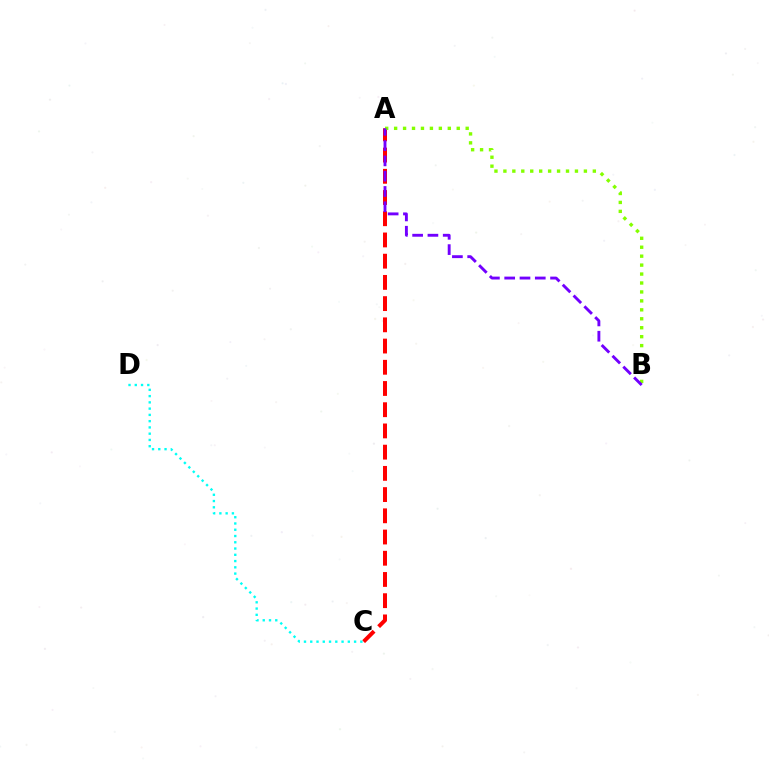{('A', 'C'): [{'color': '#ff0000', 'line_style': 'dashed', 'thickness': 2.88}], ('A', 'B'): [{'color': '#84ff00', 'line_style': 'dotted', 'thickness': 2.43}, {'color': '#7200ff', 'line_style': 'dashed', 'thickness': 2.08}], ('C', 'D'): [{'color': '#00fff6', 'line_style': 'dotted', 'thickness': 1.7}]}